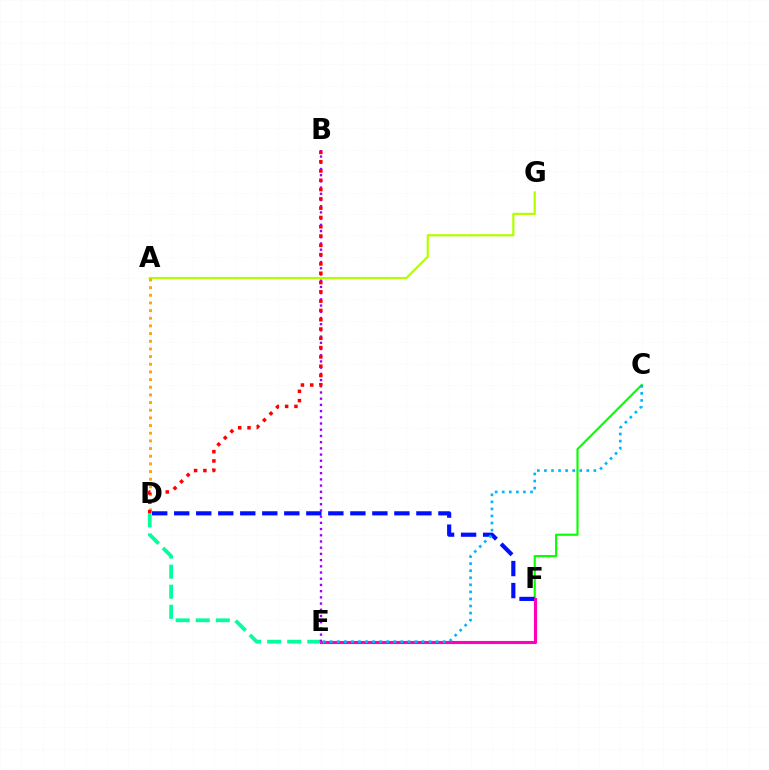{('A', 'G'): [{'color': '#b3ff00', 'line_style': 'solid', 'thickness': 1.6}], ('A', 'D'): [{'color': '#ffa500', 'line_style': 'dotted', 'thickness': 2.08}], ('D', 'E'): [{'color': '#00ff9d', 'line_style': 'dashed', 'thickness': 2.73}], ('B', 'E'): [{'color': '#9b00ff', 'line_style': 'dotted', 'thickness': 1.69}], ('B', 'D'): [{'color': '#ff0000', 'line_style': 'dotted', 'thickness': 2.53}], ('C', 'F'): [{'color': '#08ff00', 'line_style': 'solid', 'thickness': 1.54}], ('D', 'F'): [{'color': '#0010ff', 'line_style': 'dashed', 'thickness': 2.99}], ('E', 'F'): [{'color': '#ff00bd', 'line_style': 'solid', 'thickness': 2.23}], ('C', 'E'): [{'color': '#00b5ff', 'line_style': 'dotted', 'thickness': 1.92}]}